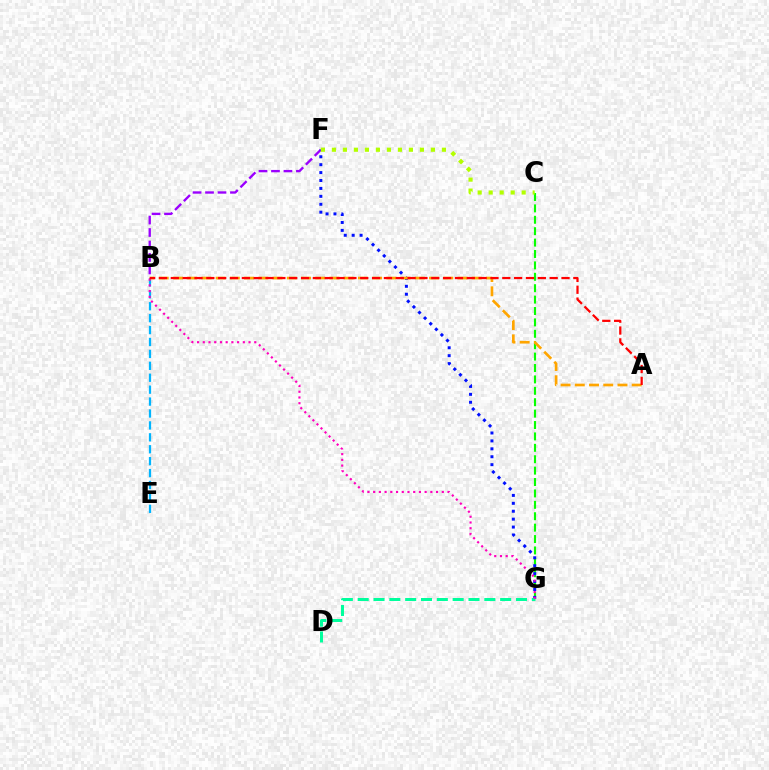{('B', 'F'): [{'color': '#9b00ff', 'line_style': 'dashed', 'thickness': 1.69}], ('C', 'G'): [{'color': '#08ff00', 'line_style': 'dashed', 'thickness': 1.55}], ('B', 'E'): [{'color': '#00b5ff', 'line_style': 'dashed', 'thickness': 1.62}], ('F', 'G'): [{'color': '#0010ff', 'line_style': 'dotted', 'thickness': 2.15}], ('C', 'F'): [{'color': '#b3ff00', 'line_style': 'dotted', 'thickness': 2.99}], ('D', 'G'): [{'color': '#00ff9d', 'line_style': 'dashed', 'thickness': 2.15}], ('A', 'B'): [{'color': '#ffa500', 'line_style': 'dashed', 'thickness': 1.93}, {'color': '#ff0000', 'line_style': 'dashed', 'thickness': 1.61}], ('B', 'G'): [{'color': '#ff00bd', 'line_style': 'dotted', 'thickness': 1.55}]}